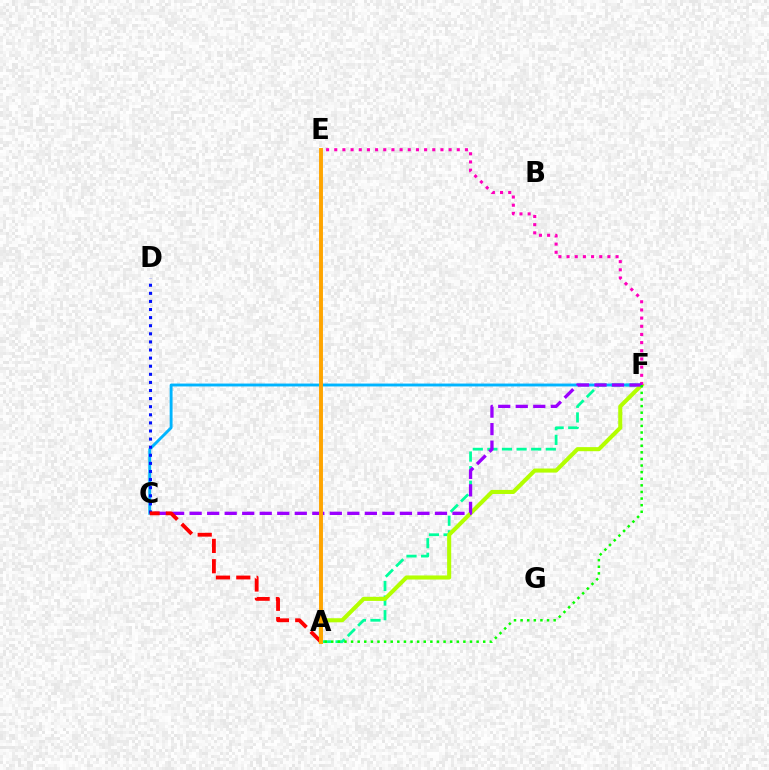{('A', 'F'): [{'color': '#00ff9d', 'line_style': 'dashed', 'thickness': 1.98}, {'color': '#b3ff00', 'line_style': 'solid', 'thickness': 2.93}, {'color': '#08ff00', 'line_style': 'dotted', 'thickness': 1.8}], ('C', 'F'): [{'color': '#00b5ff', 'line_style': 'solid', 'thickness': 2.08}, {'color': '#9b00ff', 'line_style': 'dashed', 'thickness': 2.38}], ('C', 'D'): [{'color': '#0010ff', 'line_style': 'dotted', 'thickness': 2.2}], ('E', 'F'): [{'color': '#ff00bd', 'line_style': 'dotted', 'thickness': 2.22}], ('A', 'C'): [{'color': '#ff0000', 'line_style': 'dashed', 'thickness': 2.76}], ('A', 'E'): [{'color': '#ffa500', 'line_style': 'solid', 'thickness': 2.82}]}